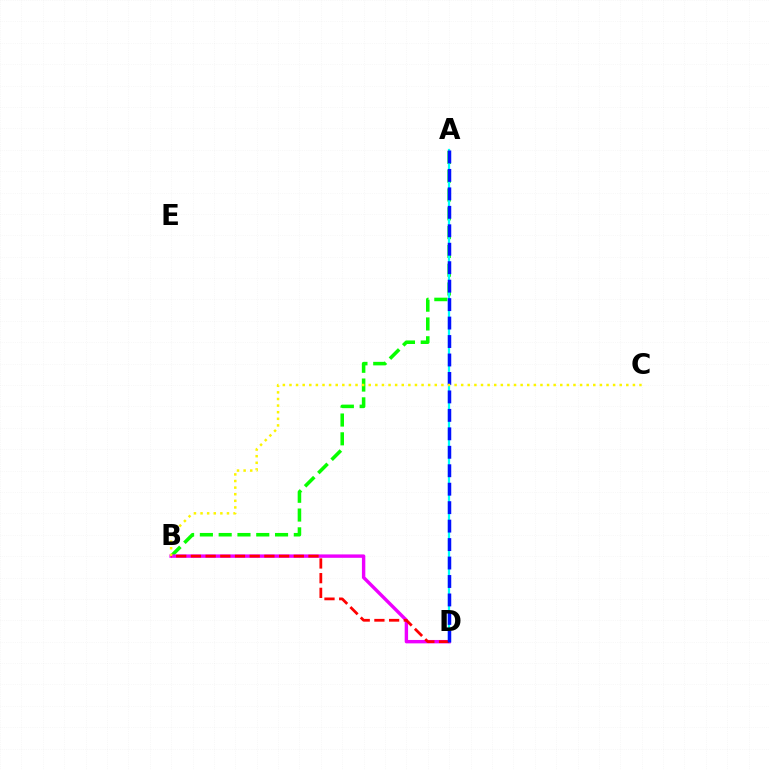{('A', 'B'): [{'color': '#08ff00', 'line_style': 'dashed', 'thickness': 2.55}], ('A', 'D'): [{'color': '#00fff6', 'line_style': 'solid', 'thickness': 1.62}, {'color': '#0010ff', 'line_style': 'dashed', 'thickness': 2.51}], ('B', 'D'): [{'color': '#ee00ff', 'line_style': 'solid', 'thickness': 2.45}, {'color': '#ff0000', 'line_style': 'dashed', 'thickness': 2.0}], ('B', 'C'): [{'color': '#fcf500', 'line_style': 'dotted', 'thickness': 1.79}]}